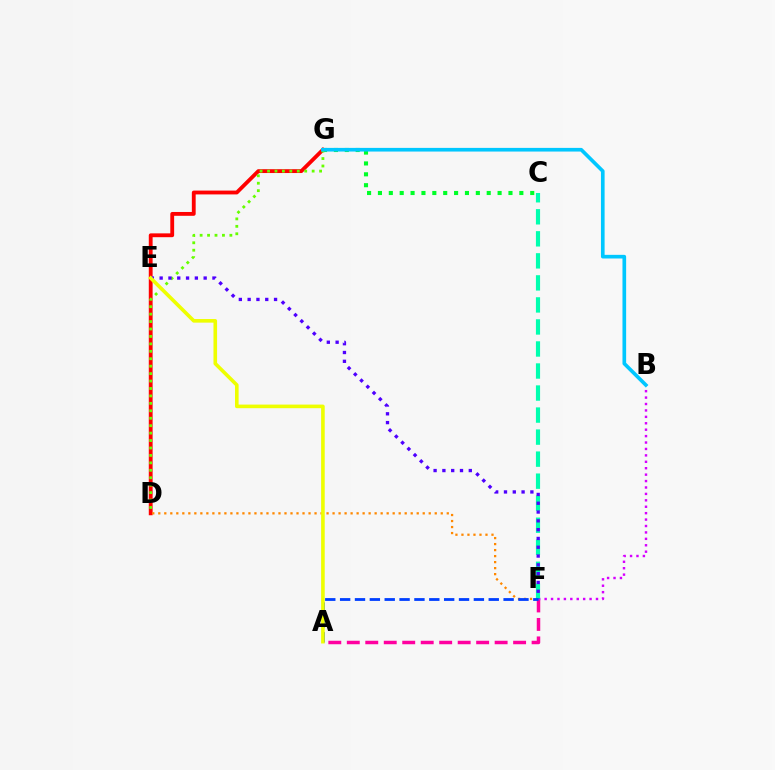{('A', 'F'): [{'color': '#ff00a0', 'line_style': 'dashed', 'thickness': 2.51}, {'color': '#003fff', 'line_style': 'dashed', 'thickness': 2.02}], ('C', 'G'): [{'color': '#00ff27', 'line_style': 'dotted', 'thickness': 2.96}], ('D', 'G'): [{'color': '#ff0000', 'line_style': 'solid', 'thickness': 2.76}, {'color': '#66ff00', 'line_style': 'dotted', 'thickness': 2.02}], ('B', 'F'): [{'color': '#d600ff', 'line_style': 'dotted', 'thickness': 1.74}], ('D', 'F'): [{'color': '#ff8800', 'line_style': 'dotted', 'thickness': 1.63}], ('B', 'G'): [{'color': '#00c7ff', 'line_style': 'solid', 'thickness': 2.63}], ('C', 'F'): [{'color': '#00ffaf', 'line_style': 'dashed', 'thickness': 2.99}], ('E', 'F'): [{'color': '#4f00ff', 'line_style': 'dotted', 'thickness': 2.39}], ('A', 'E'): [{'color': '#eeff00', 'line_style': 'solid', 'thickness': 2.6}]}